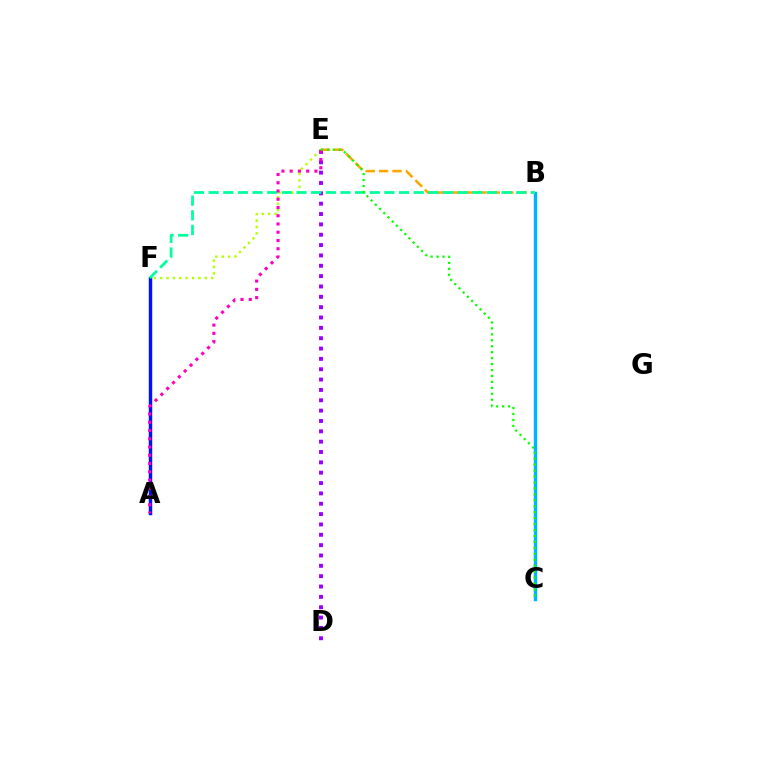{('E', 'F'): [{'color': '#b3ff00', 'line_style': 'dotted', 'thickness': 1.73}], ('B', 'C'): [{'color': '#00b5ff', 'line_style': 'solid', 'thickness': 2.47}], ('A', 'F'): [{'color': '#ff0000', 'line_style': 'solid', 'thickness': 1.99}, {'color': '#0010ff', 'line_style': 'solid', 'thickness': 2.47}], ('B', 'E'): [{'color': '#ffa500', 'line_style': 'dashed', 'thickness': 1.82}], ('D', 'E'): [{'color': '#9b00ff', 'line_style': 'dotted', 'thickness': 2.81}], ('B', 'F'): [{'color': '#00ff9d', 'line_style': 'dashed', 'thickness': 1.99}], ('A', 'E'): [{'color': '#ff00bd', 'line_style': 'dotted', 'thickness': 2.24}], ('C', 'E'): [{'color': '#08ff00', 'line_style': 'dotted', 'thickness': 1.62}]}